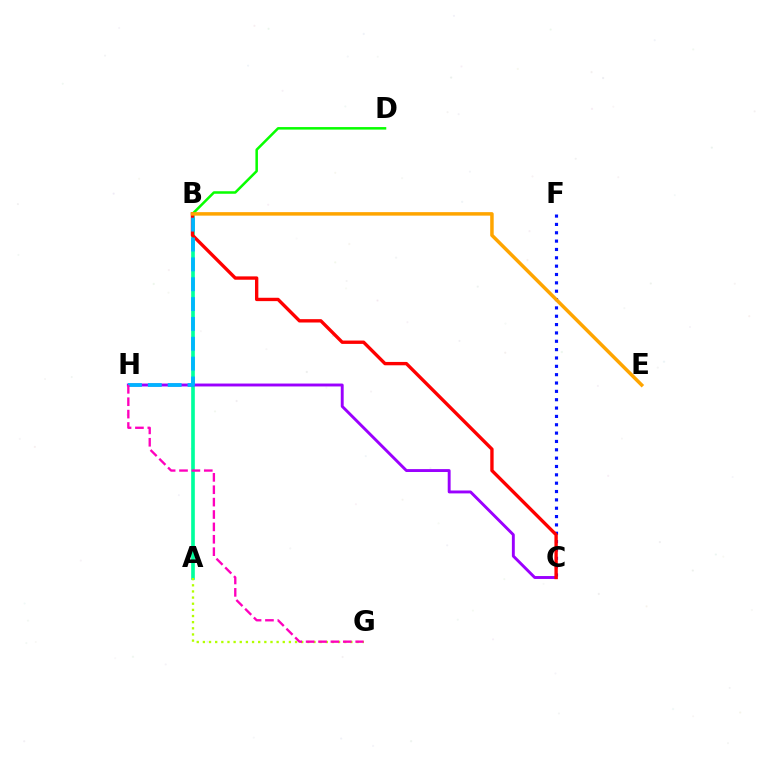{('C', 'F'): [{'color': '#0010ff', 'line_style': 'dotted', 'thickness': 2.27}], ('A', 'B'): [{'color': '#00ff9d', 'line_style': 'solid', 'thickness': 2.63}], ('C', 'H'): [{'color': '#9b00ff', 'line_style': 'solid', 'thickness': 2.09}], ('A', 'G'): [{'color': '#b3ff00', 'line_style': 'dotted', 'thickness': 1.67}], ('B', 'D'): [{'color': '#08ff00', 'line_style': 'solid', 'thickness': 1.82}], ('B', 'C'): [{'color': '#ff0000', 'line_style': 'solid', 'thickness': 2.41}], ('B', 'H'): [{'color': '#00b5ff', 'line_style': 'dashed', 'thickness': 2.7}], ('B', 'E'): [{'color': '#ffa500', 'line_style': 'solid', 'thickness': 2.52}], ('G', 'H'): [{'color': '#ff00bd', 'line_style': 'dashed', 'thickness': 1.68}]}